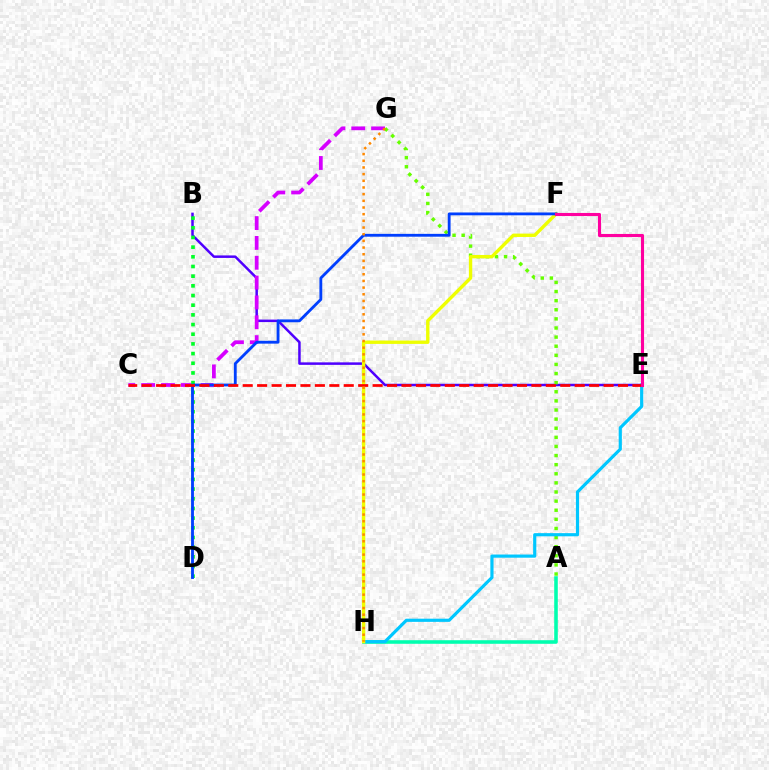{('A', 'H'): [{'color': '#00ffaf', 'line_style': 'solid', 'thickness': 2.57}], ('B', 'E'): [{'color': '#4f00ff', 'line_style': 'solid', 'thickness': 1.8}], ('A', 'G'): [{'color': '#66ff00', 'line_style': 'dotted', 'thickness': 2.48}], ('C', 'G'): [{'color': '#d600ff', 'line_style': 'dashed', 'thickness': 2.7}], ('E', 'H'): [{'color': '#00c7ff', 'line_style': 'solid', 'thickness': 2.28}], ('B', 'D'): [{'color': '#00ff27', 'line_style': 'dotted', 'thickness': 2.63}], ('F', 'H'): [{'color': '#eeff00', 'line_style': 'solid', 'thickness': 2.43}], ('D', 'F'): [{'color': '#003fff', 'line_style': 'solid', 'thickness': 2.04}], ('C', 'E'): [{'color': '#ff0000', 'line_style': 'dashed', 'thickness': 1.96}], ('G', 'H'): [{'color': '#ff8800', 'line_style': 'dotted', 'thickness': 1.81}], ('E', 'F'): [{'color': '#ff00a0', 'line_style': 'solid', 'thickness': 2.23}]}